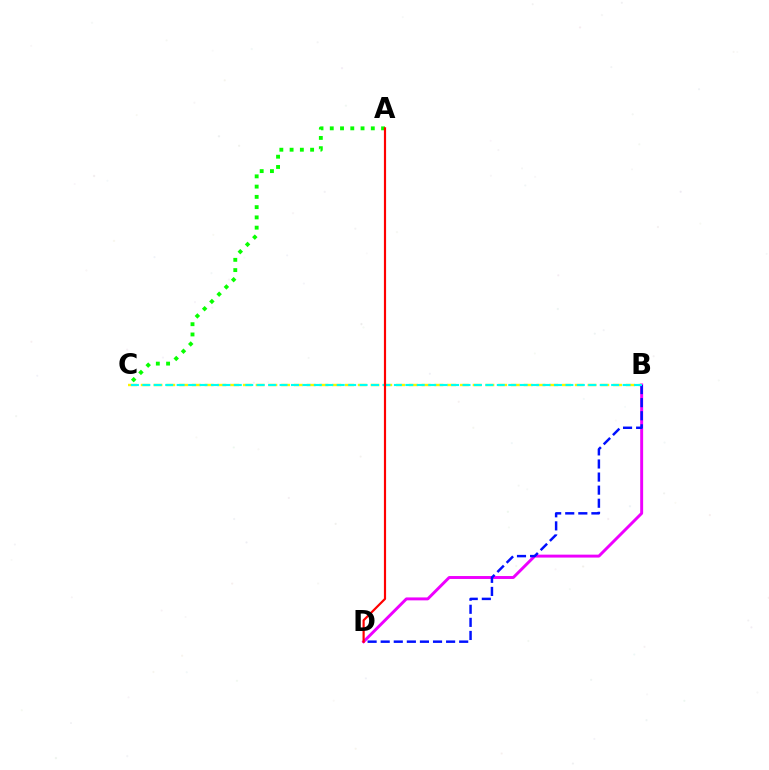{('A', 'C'): [{'color': '#08ff00', 'line_style': 'dotted', 'thickness': 2.79}], ('B', 'C'): [{'color': '#fcf500', 'line_style': 'dashed', 'thickness': 1.73}, {'color': '#00fff6', 'line_style': 'dashed', 'thickness': 1.55}], ('B', 'D'): [{'color': '#ee00ff', 'line_style': 'solid', 'thickness': 2.11}, {'color': '#0010ff', 'line_style': 'dashed', 'thickness': 1.78}], ('A', 'D'): [{'color': '#ff0000', 'line_style': 'solid', 'thickness': 1.57}]}